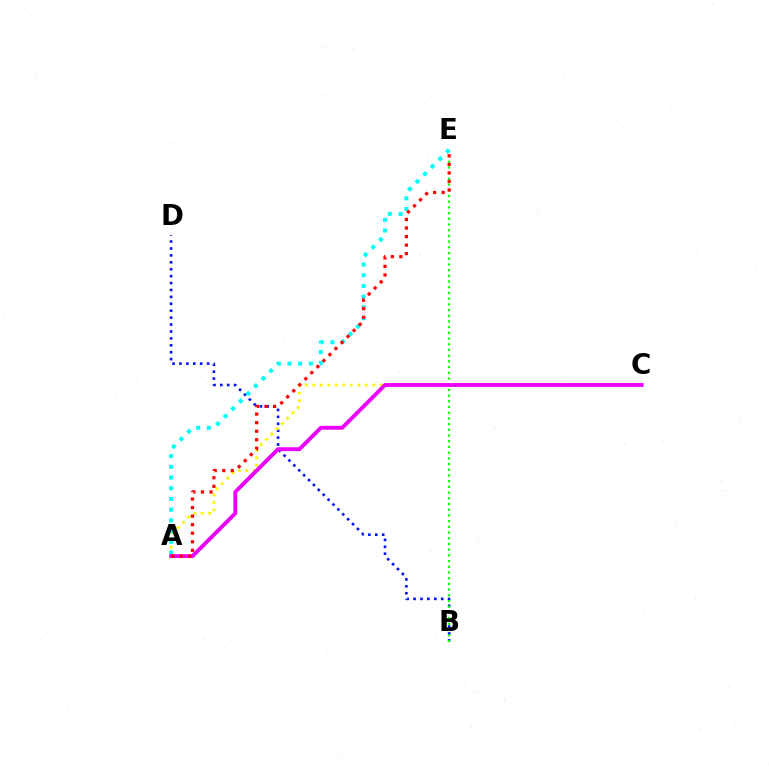{('B', 'D'): [{'color': '#0010ff', 'line_style': 'dotted', 'thickness': 1.88}], ('A', 'C'): [{'color': '#fcf500', 'line_style': 'dotted', 'thickness': 2.04}, {'color': '#ee00ff', 'line_style': 'solid', 'thickness': 2.79}], ('B', 'E'): [{'color': '#08ff00', 'line_style': 'dotted', 'thickness': 1.55}], ('A', 'E'): [{'color': '#00fff6', 'line_style': 'dotted', 'thickness': 2.91}, {'color': '#ff0000', 'line_style': 'dotted', 'thickness': 2.32}]}